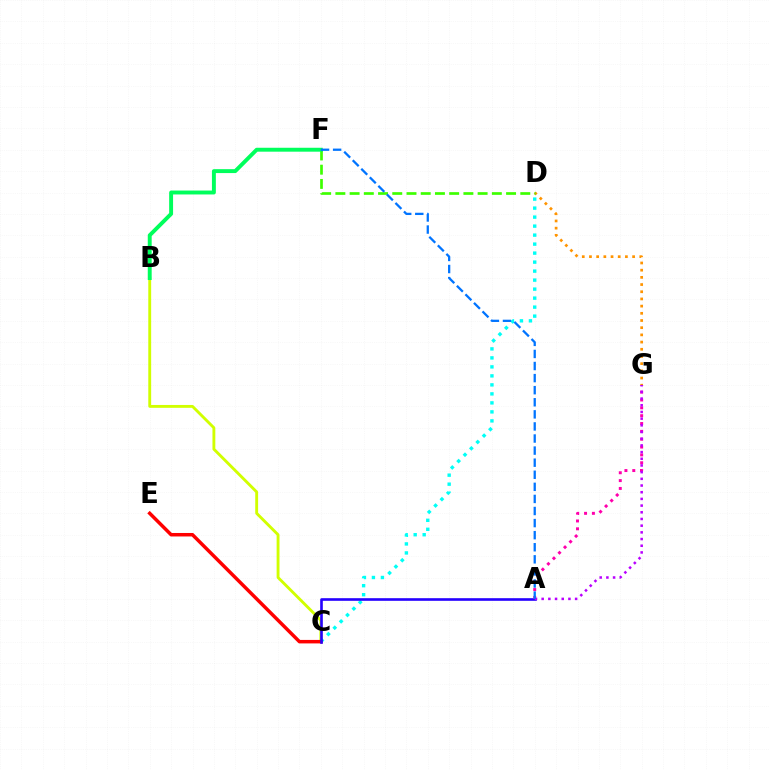{('B', 'C'): [{'color': '#d1ff00', 'line_style': 'solid', 'thickness': 2.06}], ('D', 'G'): [{'color': '#ff9400', 'line_style': 'dotted', 'thickness': 1.95}], ('C', 'D'): [{'color': '#00fff6', 'line_style': 'dotted', 'thickness': 2.45}], ('C', 'E'): [{'color': '#ff0000', 'line_style': 'solid', 'thickness': 2.51}], ('A', 'C'): [{'color': '#2500ff', 'line_style': 'solid', 'thickness': 1.89}], ('D', 'F'): [{'color': '#3dff00', 'line_style': 'dashed', 'thickness': 1.93}], ('A', 'G'): [{'color': '#ff00ac', 'line_style': 'dotted', 'thickness': 2.13}, {'color': '#b900ff', 'line_style': 'dotted', 'thickness': 1.82}], ('B', 'F'): [{'color': '#00ff5c', 'line_style': 'solid', 'thickness': 2.82}], ('A', 'F'): [{'color': '#0074ff', 'line_style': 'dashed', 'thickness': 1.64}]}